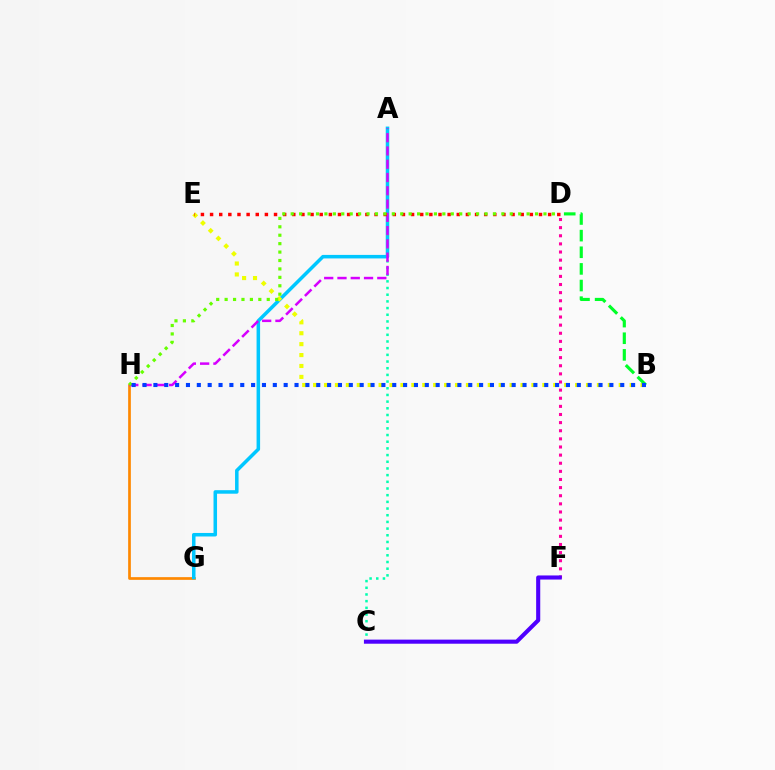{('G', 'H'): [{'color': '#ff8800', 'line_style': 'solid', 'thickness': 1.95}], ('A', 'G'): [{'color': '#00c7ff', 'line_style': 'solid', 'thickness': 2.54}], ('A', 'C'): [{'color': '#00ffaf', 'line_style': 'dotted', 'thickness': 1.82}], ('A', 'H'): [{'color': '#d600ff', 'line_style': 'dashed', 'thickness': 1.8}], ('D', 'F'): [{'color': '#ff00a0', 'line_style': 'dotted', 'thickness': 2.21}], ('B', 'E'): [{'color': '#eeff00', 'line_style': 'dotted', 'thickness': 2.97}], ('D', 'E'): [{'color': '#ff0000', 'line_style': 'dotted', 'thickness': 2.48}], ('D', 'H'): [{'color': '#66ff00', 'line_style': 'dotted', 'thickness': 2.29}], ('C', 'F'): [{'color': '#4f00ff', 'line_style': 'solid', 'thickness': 2.95}], ('B', 'D'): [{'color': '#00ff27', 'line_style': 'dashed', 'thickness': 2.26}], ('B', 'H'): [{'color': '#003fff', 'line_style': 'dotted', 'thickness': 2.95}]}